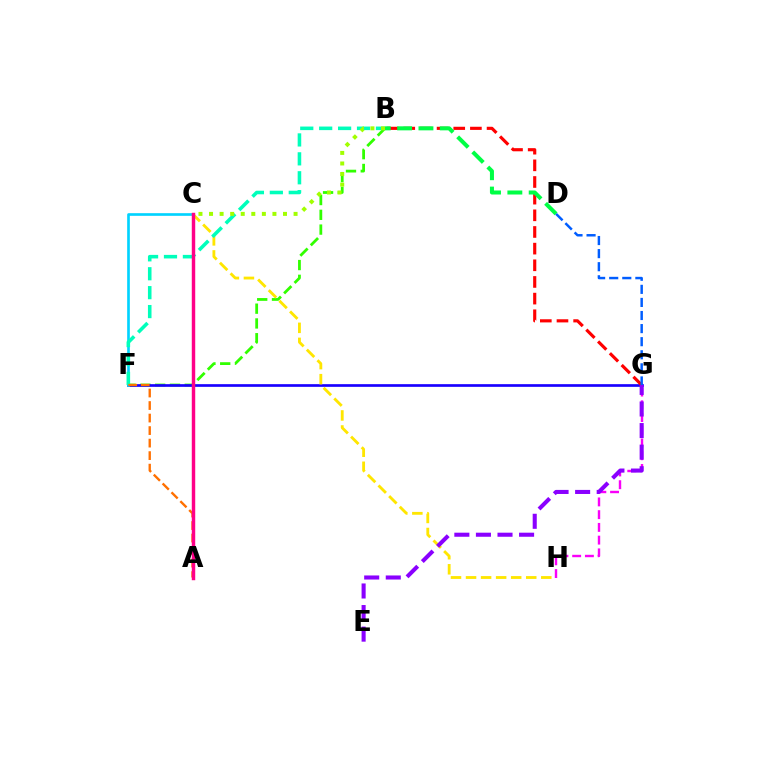{('G', 'H'): [{'color': '#fa00f9', 'line_style': 'dashed', 'thickness': 1.73}], ('B', 'F'): [{'color': '#31ff00', 'line_style': 'dashed', 'thickness': 2.01}, {'color': '#00ffbb', 'line_style': 'dashed', 'thickness': 2.57}], ('F', 'G'): [{'color': '#1900ff', 'line_style': 'solid', 'thickness': 1.93}], ('C', 'F'): [{'color': '#00d3ff', 'line_style': 'solid', 'thickness': 1.91}], ('C', 'H'): [{'color': '#ffe600', 'line_style': 'dashed', 'thickness': 2.04}], ('B', 'G'): [{'color': '#ff0000', 'line_style': 'dashed', 'thickness': 2.26}], ('B', 'D'): [{'color': '#00ff45', 'line_style': 'dashed', 'thickness': 2.9}], ('A', 'F'): [{'color': '#ff7000', 'line_style': 'dashed', 'thickness': 1.7}], ('E', 'G'): [{'color': '#8a00ff', 'line_style': 'dashed', 'thickness': 2.93}], ('D', 'G'): [{'color': '#005dff', 'line_style': 'dashed', 'thickness': 1.78}], ('B', 'C'): [{'color': '#a2ff00', 'line_style': 'dotted', 'thickness': 2.87}], ('A', 'C'): [{'color': '#ff0088', 'line_style': 'solid', 'thickness': 2.48}]}